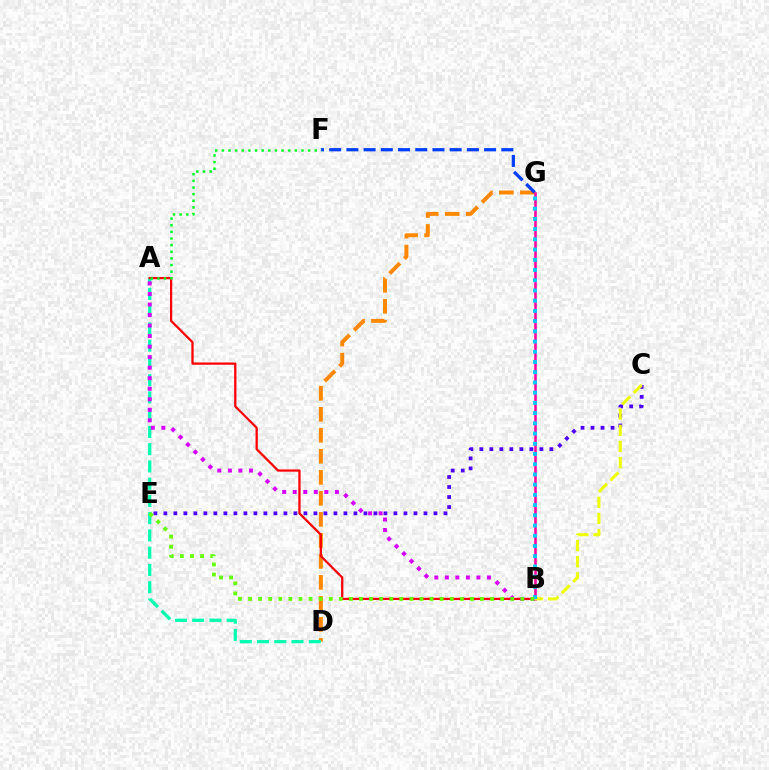{('D', 'G'): [{'color': '#ff8800', 'line_style': 'dashed', 'thickness': 2.85}], ('A', 'D'): [{'color': '#00ffaf', 'line_style': 'dashed', 'thickness': 2.34}], ('A', 'B'): [{'color': '#ff0000', 'line_style': 'solid', 'thickness': 1.63}, {'color': '#d600ff', 'line_style': 'dotted', 'thickness': 2.86}], ('F', 'G'): [{'color': '#003fff', 'line_style': 'dashed', 'thickness': 2.34}], ('B', 'G'): [{'color': '#ff00a0', 'line_style': 'solid', 'thickness': 1.82}, {'color': '#00c7ff', 'line_style': 'dotted', 'thickness': 2.78}], ('C', 'E'): [{'color': '#4f00ff', 'line_style': 'dotted', 'thickness': 2.72}], ('A', 'F'): [{'color': '#00ff27', 'line_style': 'dotted', 'thickness': 1.8}], ('B', 'C'): [{'color': '#eeff00', 'line_style': 'dashed', 'thickness': 2.2}], ('B', 'E'): [{'color': '#66ff00', 'line_style': 'dotted', 'thickness': 2.74}]}